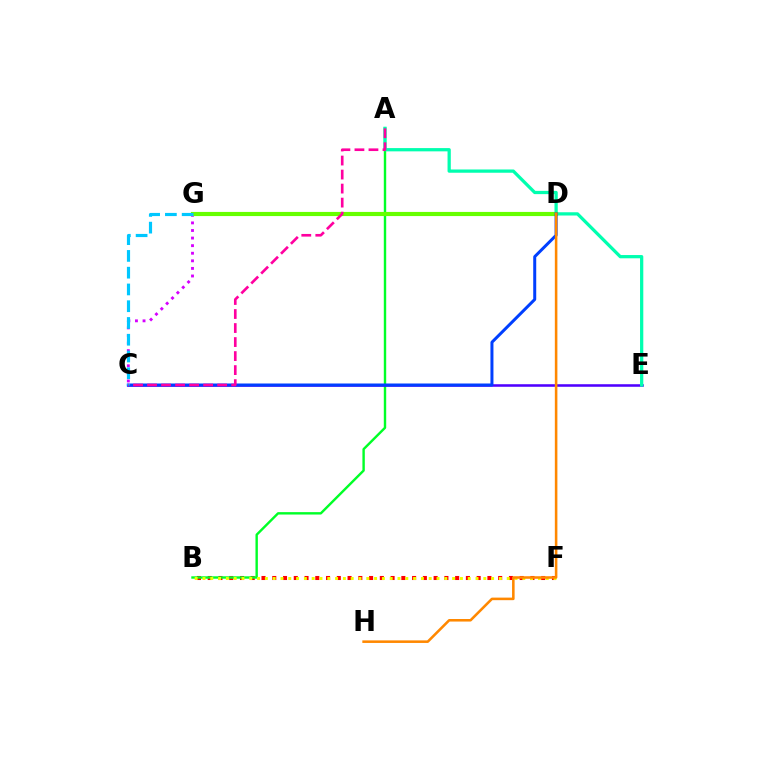{('B', 'F'): [{'color': '#ff0000', 'line_style': 'dotted', 'thickness': 2.92}, {'color': '#eeff00', 'line_style': 'dotted', 'thickness': 2.12}], ('A', 'B'): [{'color': '#00ff27', 'line_style': 'solid', 'thickness': 1.73}], ('C', 'G'): [{'color': '#d600ff', 'line_style': 'dotted', 'thickness': 2.06}, {'color': '#00c7ff', 'line_style': 'dashed', 'thickness': 2.28}], ('C', 'E'): [{'color': '#4f00ff', 'line_style': 'solid', 'thickness': 1.84}], ('A', 'E'): [{'color': '#00ffaf', 'line_style': 'solid', 'thickness': 2.35}], ('D', 'G'): [{'color': '#66ff00', 'line_style': 'solid', 'thickness': 2.99}], ('C', 'D'): [{'color': '#003fff', 'line_style': 'solid', 'thickness': 2.16}], ('D', 'H'): [{'color': '#ff8800', 'line_style': 'solid', 'thickness': 1.84}], ('A', 'C'): [{'color': '#ff00a0', 'line_style': 'dashed', 'thickness': 1.9}]}